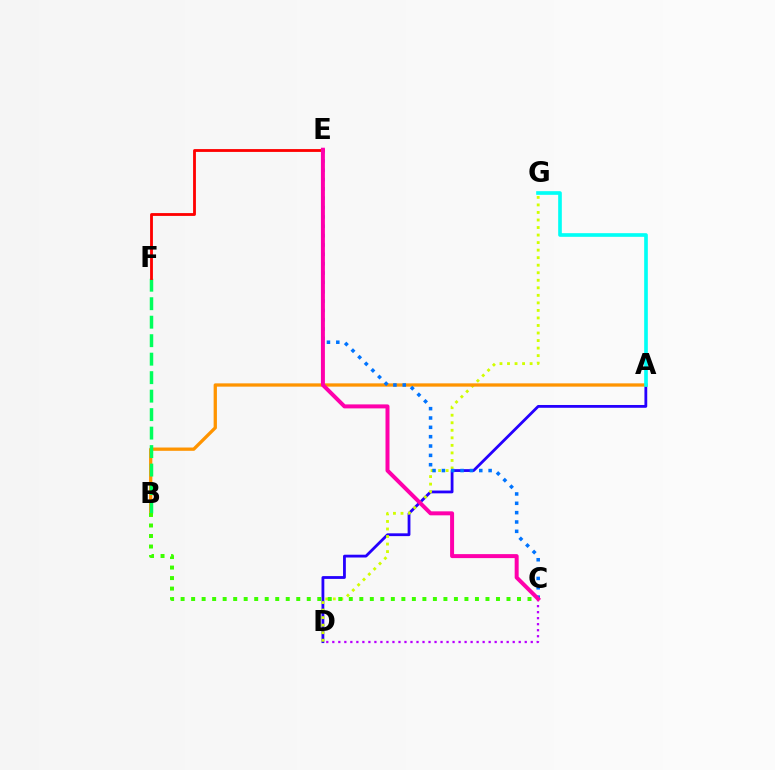{('A', 'D'): [{'color': '#2500ff', 'line_style': 'solid', 'thickness': 2.02}], ('D', 'G'): [{'color': '#d1ff00', 'line_style': 'dotted', 'thickness': 2.05}], ('A', 'B'): [{'color': '#ff9400', 'line_style': 'solid', 'thickness': 2.37}], ('C', 'D'): [{'color': '#b900ff', 'line_style': 'dotted', 'thickness': 1.63}], ('A', 'G'): [{'color': '#00fff6', 'line_style': 'solid', 'thickness': 2.63}], ('B', 'F'): [{'color': '#00ff5c', 'line_style': 'dashed', 'thickness': 2.51}], ('C', 'E'): [{'color': '#0074ff', 'line_style': 'dotted', 'thickness': 2.54}, {'color': '#ff00ac', 'line_style': 'solid', 'thickness': 2.87}], ('E', 'F'): [{'color': '#ff0000', 'line_style': 'solid', 'thickness': 2.04}], ('B', 'C'): [{'color': '#3dff00', 'line_style': 'dotted', 'thickness': 2.86}]}